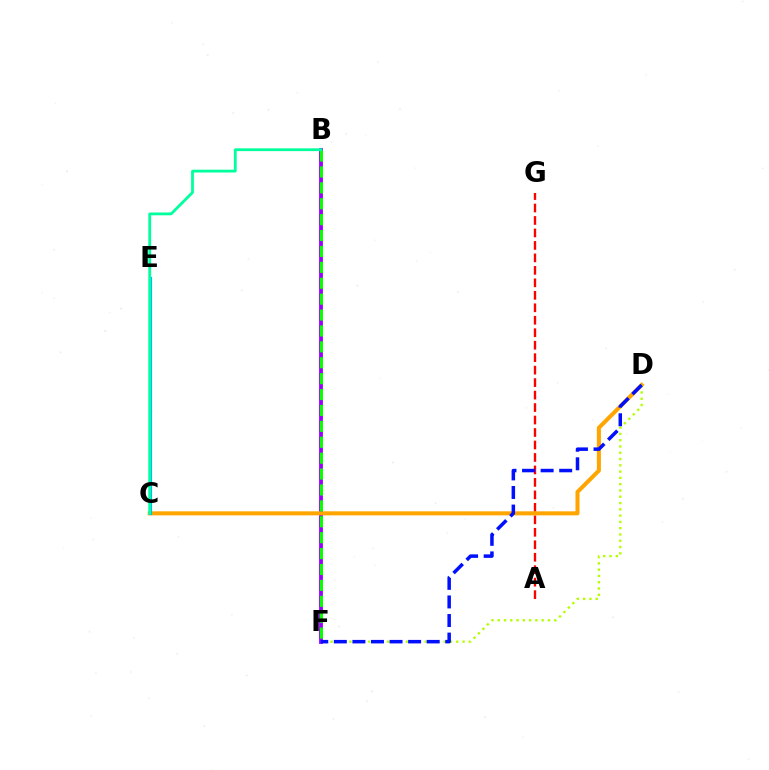{('B', 'F'): [{'color': '#9b00ff', 'line_style': 'solid', 'thickness': 2.76}, {'color': '#08ff00', 'line_style': 'dashed', 'thickness': 2.16}], ('C', 'E'): [{'color': '#ff00bd', 'line_style': 'dotted', 'thickness': 1.89}, {'color': '#00b5ff', 'line_style': 'solid', 'thickness': 2.27}], ('A', 'G'): [{'color': '#ff0000', 'line_style': 'dashed', 'thickness': 1.69}], ('C', 'D'): [{'color': '#ffa500', 'line_style': 'solid', 'thickness': 2.91}], ('D', 'F'): [{'color': '#b3ff00', 'line_style': 'dotted', 'thickness': 1.71}, {'color': '#0010ff', 'line_style': 'dashed', 'thickness': 2.52}], ('B', 'C'): [{'color': '#00ff9d', 'line_style': 'solid', 'thickness': 2.02}]}